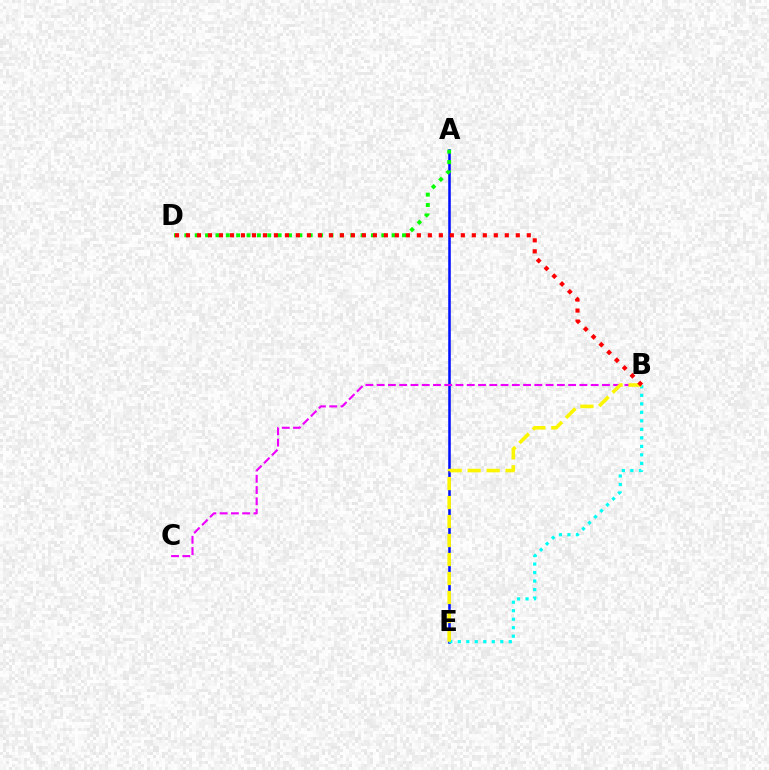{('A', 'E'): [{'color': '#0010ff', 'line_style': 'solid', 'thickness': 1.84}], ('B', 'C'): [{'color': '#ee00ff', 'line_style': 'dashed', 'thickness': 1.53}], ('B', 'E'): [{'color': '#00fff6', 'line_style': 'dotted', 'thickness': 2.31}, {'color': '#fcf500', 'line_style': 'dashed', 'thickness': 2.58}], ('A', 'D'): [{'color': '#08ff00', 'line_style': 'dotted', 'thickness': 2.82}], ('B', 'D'): [{'color': '#ff0000', 'line_style': 'dotted', 'thickness': 2.99}]}